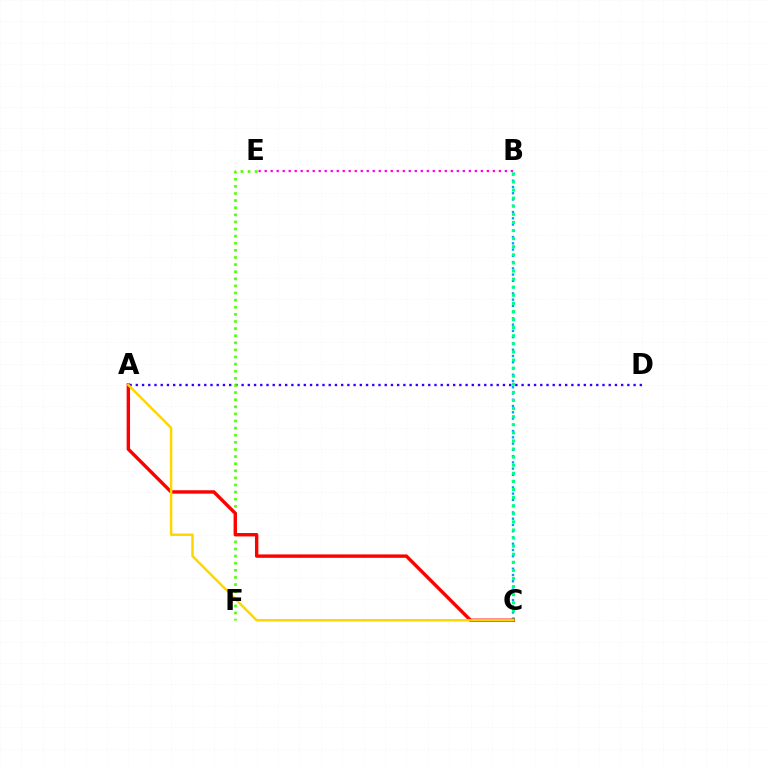{('A', 'D'): [{'color': '#3700ff', 'line_style': 'dotted', 'thickness': 1.69}], ('B', 'C'): [{'color': '#009eff', 'line_style': 'dotted', 'thickness': 1.7}, {'color': '#00ff86', 'line_style': 'dotted', 'thickness': 2.2}], ('E', 'F'): [{'color': '#4fff00', 'line_style': 'dotted', 'thickness': 1.93}], ('A', 'C'): [{'color': '#ff0000', 'line_style': 'solid', 'thickness': 2.45}, {'color': '#ffd500', 'line_style': 'solid', 'thickness': 1.75}], ('B', 'E'): [{'color': '#ff00ed', 'line_style': 'dotted', 'thickness': 1.63}]}